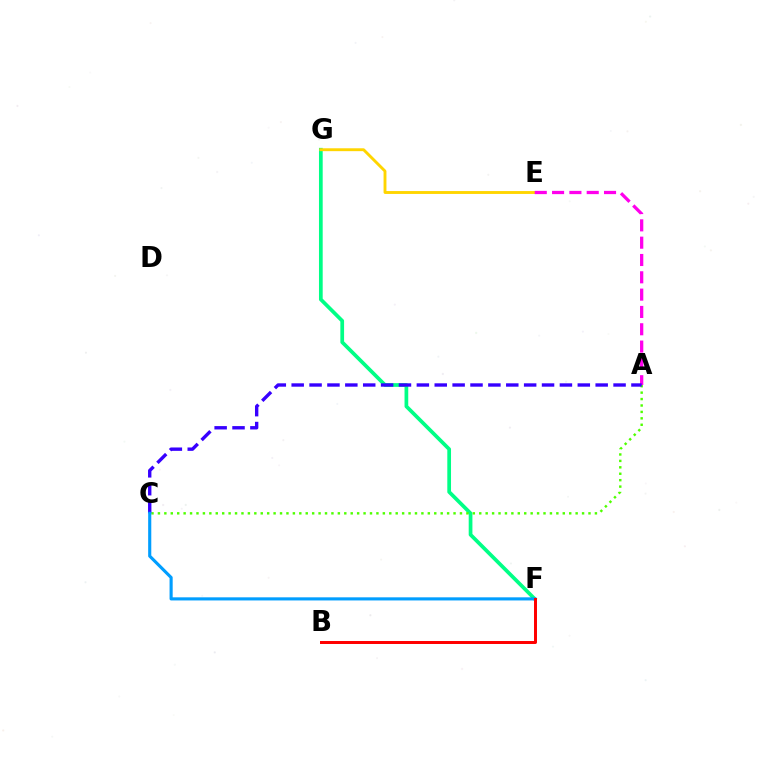{('F', 'G'): [{'color': '#00ff86', 'line_style': 'solid', 'thickness': 2.68}], ('A', 'C'): [{'color': '#4fff00', 'line_style': 'dotted', 'thickness': 1.75}, {'color': '#3700ff', 'line_style': 'dashed', 'thickness': 2.43}], ('E', 'G'): [{'color': '#ffd500', 'line_style': 'solid', 'thickness': 2.07}], ('A', 'E'): [{'color': '#ff00ed', 'line_style': 'dashed', 'thickness': 2.35}], ('C', 'F'): [{'color': '#009eff', 'line_style': 'solid', 'thickness': 2.25}], ('B', 'F'): [{'color': '#ff0000', 'line_style': 'solid', 'thickness': 2.14}]}